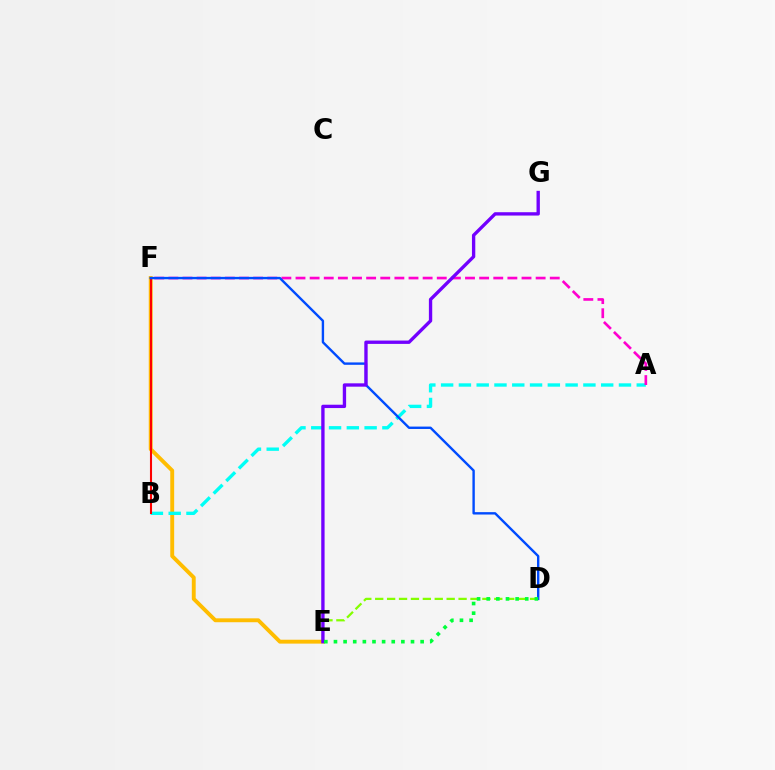{('D', 'E'): [{'color': '#84ff00', 'line_style': 'dashed', 'thickness': 1.62}, {'color': '#00ff39', 'line_style': 'dotted', 'thickness': 2.62}], ('E', 'F'): [{'color': '#ffbd00', 'line_style': 'solid', 'thickness': 2.8}], ('A', 'B'): [{'color': '#00fff6', 'line_style': 'dashed', 'thickness': 2.42}], ('A', 'F'): [{'color': '#ff00cf', 'line_style': 'dashed', 'thickness': 1.92}], ('B', 'F'): [{'color': '#ff0000', 'line_style': 'solid', 'thickness': 1.5}], ('D', 'F'): [{'color': '#004bff', 'line_style': 'solid', 'thickness': 1.72}], ('E', 'G'): [{'color': '#7200ff', 'line_style': 'solid', 'thickness': 2.41}]}